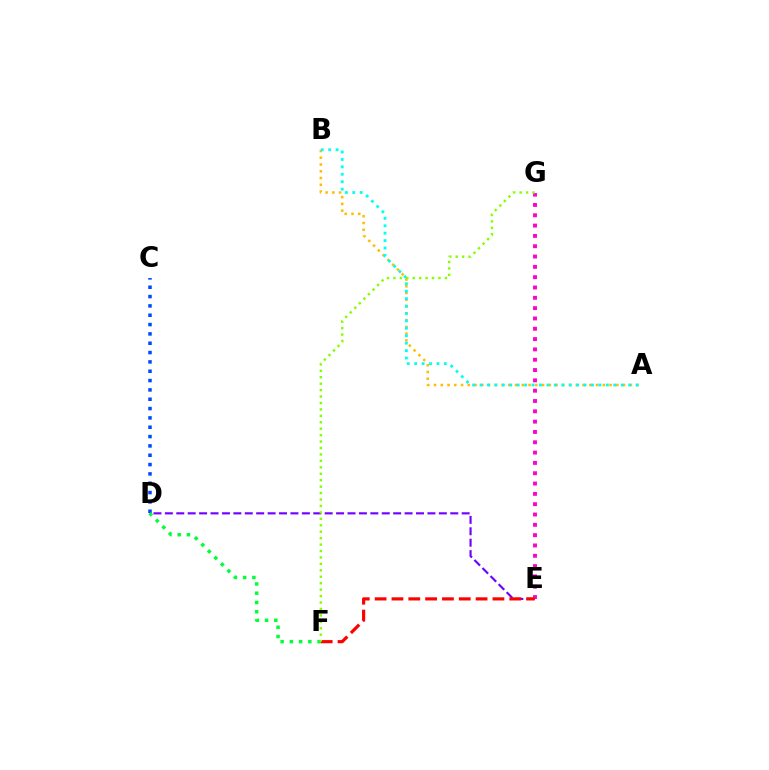{('C', 'D'): [{'color': '#004bff', 'line_style': 'dotted', 'thickness': 2.54}], ('A', 'B'): [{'color': '#ffbd00', 'line_style': 'dotted', 'thickness': 1.83}, {'color': '#00fff6', 'line_style': 'dotted', 'thickness': 2.02}], ('D', 'F'): [{'color': '#00ff39', 'line_style': 'dotted', 'thickness': 2.51}], ('D', 'E'): [{'color': '#7200ff', 'line_style': 'dashed', 'thickness': 1.55}], ('E', 'G'): [{'color': '#ff00cf', 'line_style': 'dotted', 'thickness': 2.8}], ('E', 'F'): [{'color': '#ff0000', 'line_style': 'dashed', 'thickness': 2.29}], ('F', 'G'): [{'color': '#84ff00', 'line_style': 'dotted', 'thickness': 1.75}]}